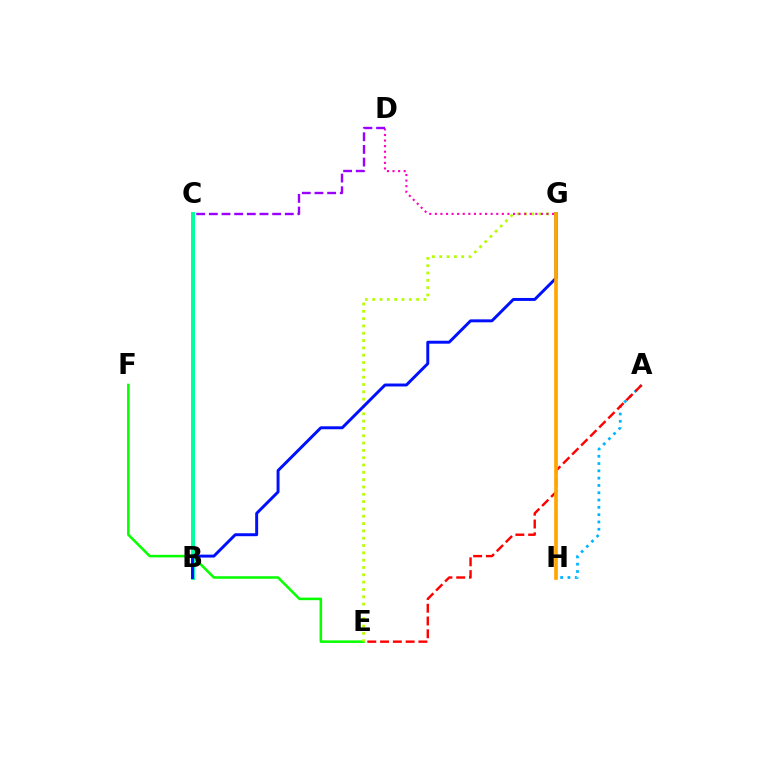{('A', 'H'): [{'color': '#00b5ff', 'line_style': 'dotted', 'thickness': 1.98}], ('E', 'F'): [{'color': '#08ff00', 'line_style': 'solid', 'thickness': 1.83}], ('E', 'G'): [{'color': '#b3ff00', 'line_style': 'dotted', 'thickness': 1.99}], ('A', 'E'): [{'color': '#ff0000', 'line_style': 'dashed', 'thickness': 1.74}], ('D', 'G'): [{'color': '#ff00bd', 'line_style': 'dotted', 'thickness': 1.52}], ('B', 'C'): [{'color': '#00ff9d', 'line_style': 'solid', 'thickness': 2.83}], ('C', 'D'): [{'color': '#9b00ff', 'line_style': 'dashed', 'thickness': 1.72}], ('B', 'G'): [{'color': '#0010ff', 'line_style': 'solid', 'thickness': 2.12}], ('G', 'H'): [{'color': '#ffa500', 'line_style': 'solid', 'thickness': 2.64}]}